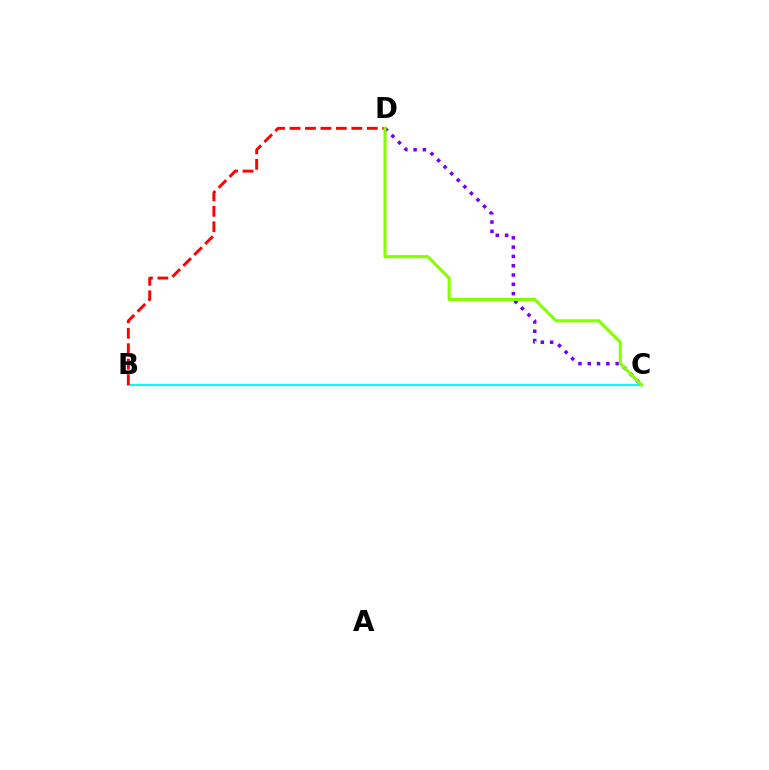{('B', 'C'): [{'color': '#00fff6', 'line_style': 'solid', 'thickness': 1.59}], ('C', 'D'): [{'color': '#7200ff', 'line_style': 'dotted', 'thickness': 2.53}, {'color': '#84ff00', 'line_style': 'solid', 'thickness': 2.22}], ('B', 'D'): [{'color': '#ff0000', 'line_style': 'dashed', 'thickness': 2.1}]}